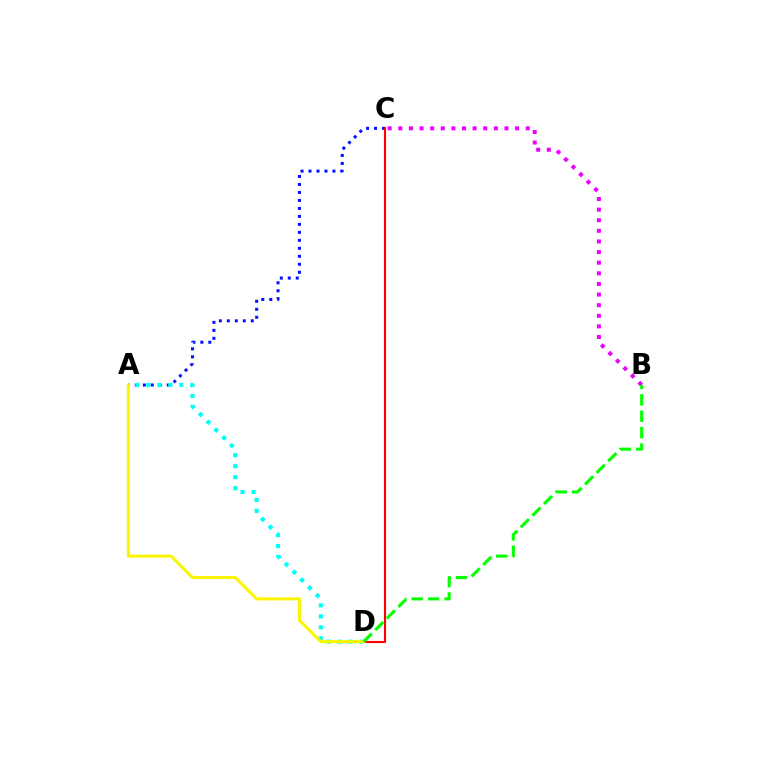{('A', 'C'): [{'color': '#0010ff', 'line_style': 'dotted', 'thickness': 2.17}], ('C', 'D'): [{'color': '#ff0000', 'line_style': 'solid', 'thickness': 1.51}], ('A', 'D'): [{'color': '#00fff6', 'line_style': 'dotted', 'thickness': 2.99}, {'color': '#fcf500', 'line_style': 'solid', 'thickness': 2.19}], ('B', 'C'): [{'color': '#ee00ff', 'line_style': 'dotted', 'thickness': 2.88}], ('B', 'D'): [{'color': '#08ff00', 'line_style': 'dashed', 'thickness': 2.23}]}